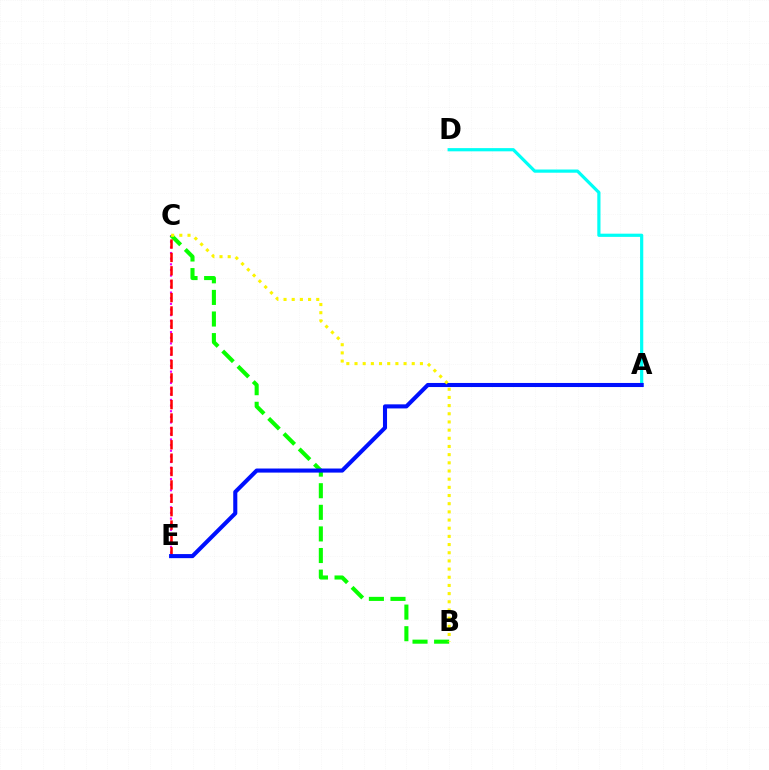{('C', 'E'): [{'color': '#ee00ff', 'line_style': 'dotted', 'thickness': 1.54}, {'color': '#ff0000', 'line_style': 'dashed', 'thickness': 1.82}], ('B', 'C'): [{'color': '#08ff00', 'line_style': 'dashed', 'thickness': 2.93}, {'color': '#fcf500', 'line_style': 'dotted', 'thickness': 2.22}], ('A', 'D'): [{'color': '#00fff6', 'line_style': 'solid', 'thickness': 2.31}], ('A', 'E'): [{'color': '#0010ff', 'line_style': 'solid', 'thickness': 2.94}]}